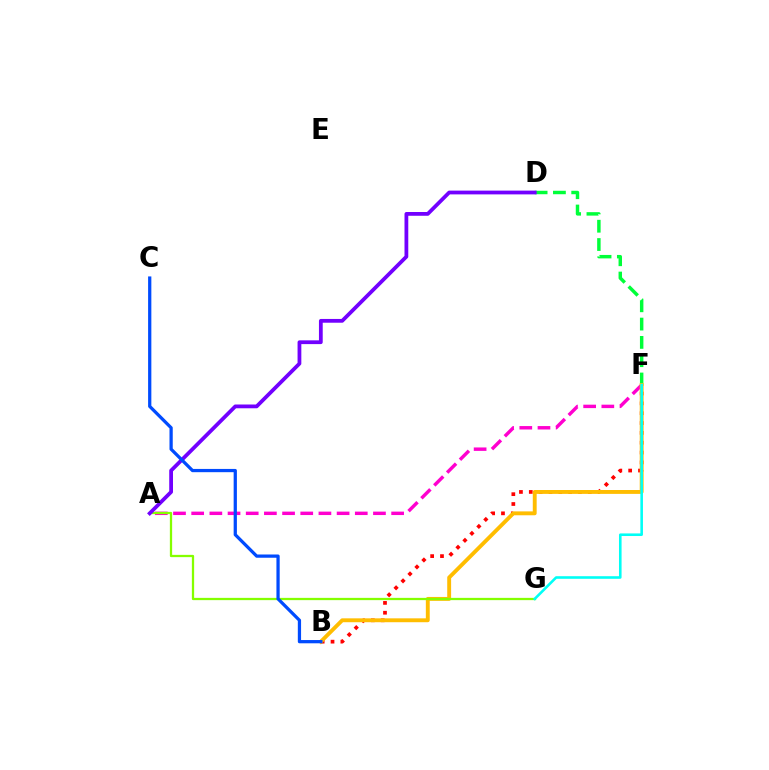{('B', 'F'): [{'color': '#ff0000', 'line_style': 'dotted', 'thickness': 2.67}, {'color': '#ffbd00', 'line_style': 'solid', 'thickness': 2.8}], ('D', 'F'): [{'color': '#00ff39', 'line_style': 'dashed', 'thickness': 2.49}], ('A', 'F'): [{'color': '#ff00cf', 'line_style': 'dashed', 'thickness': 2.47}], ('A', 'G'): [{'color': '#84ff00', 'line_style': 'solid', 'thickness': 1.64}], ('A', 'D'): [{'color': '#7200ff', 'line_style': 'solid', 'thickness': 2.72}], ('F', 'G'): [{'color': '#00fff6', 'line_style': 'solid', 'thickness': 1.86}], ('B', 'C'): [{'color': '#004bff', 'line_style': 'solid', 'thickness': 2.34}]}